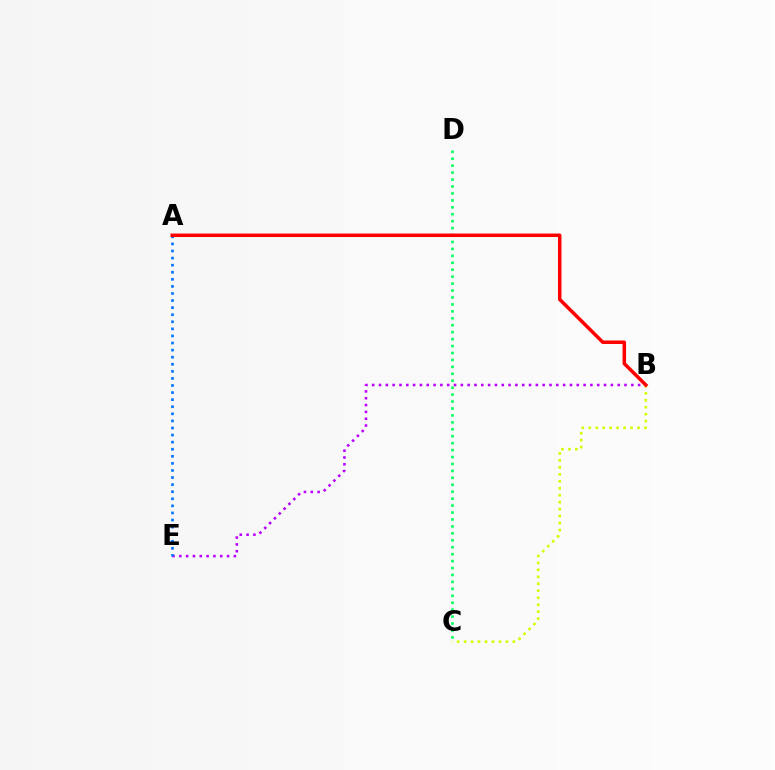{('C', 'D'): [{'color': '#00ff5c', 'line_style': 'dotted', 'thickness': 1.88}], ('B', 'C'): [{'color': '#d1ff00', 'line_style': 'dotted', 'thickness': 1.89}], ('B', 'E'): [{'color': '#b900ff', 'line_style': 'dotted', 'thickness': 1.85}], ('A', 'E'): [{'color': '#0074ff', 'line_style': 'dotted', 'thickness': 1.92}], ('A', 'B'): [{'color': '#ff0000', 'line_style': 'solid', 'thickness': 2.51}]}